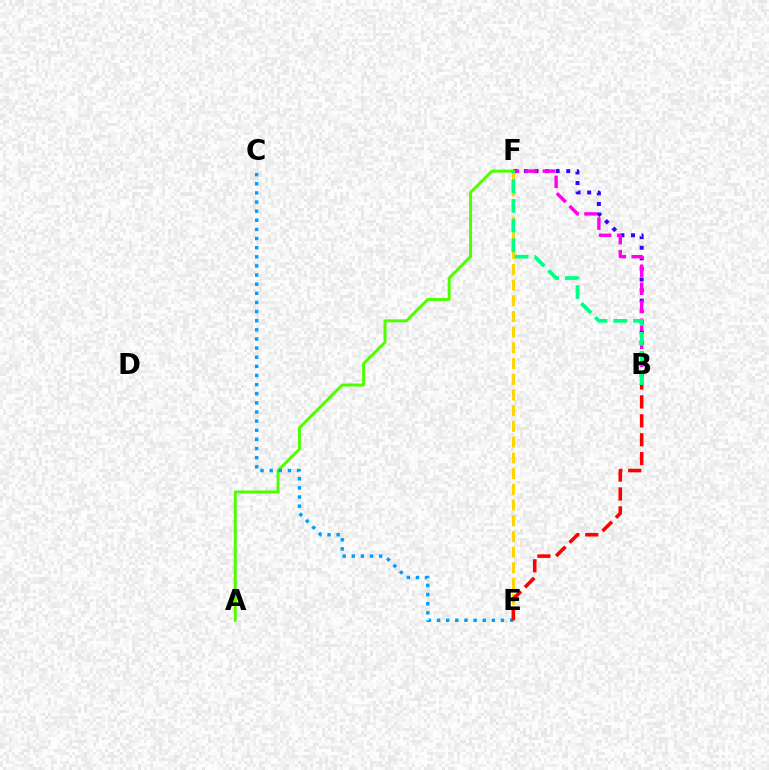{('B', 'F'): [{'color': '#3700ff', 'line_style': 'dotted', 'thickness': 2.87}, {'color': '#ff00ed', 'line_style': 'dashed', 'thickness': 2.44}, {'color': '#00ff86', 'line_style': 'dashed', 'thickness': 2.67}], ('A', 'F'): [{'color': '#4fff00', 'line_style': 'solid', 'thickness': 2.14}], ('E', 'F'): [{'color': '#ffd500', 'line_style': 'dashed', 'thickness': 2.13}], ('C', 'E'): [{'color': '#009eff', 'line_style': 'dotted', 'thickness': 2.48}], ('B', 'E'): [{'color': '#ff0000', 'line_style': 'dashed', 'thickness': 2.57}]}